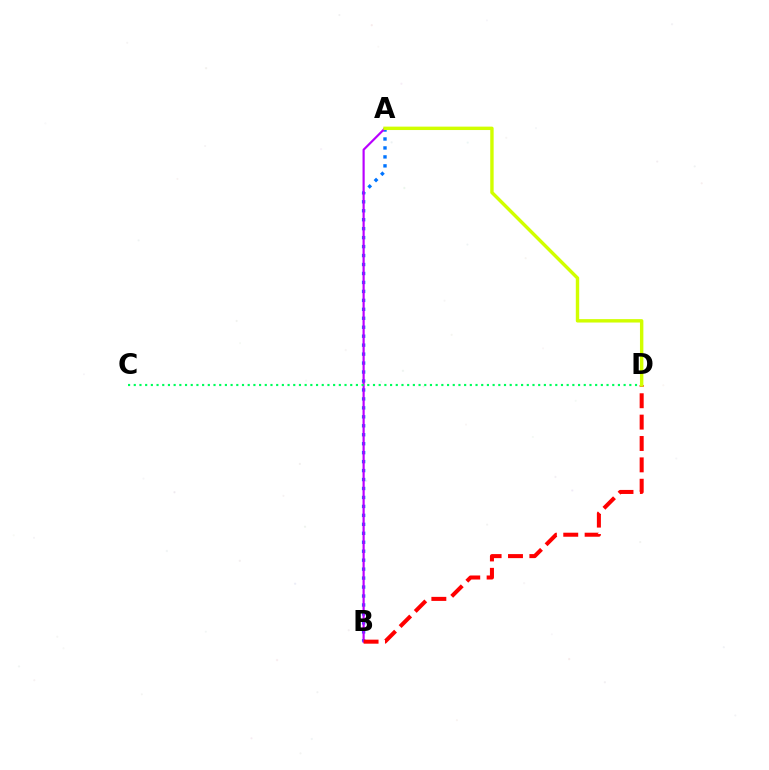{('A', 'B'): [{'color': '#0074ff', 'line_style': 'dotted', 'thickness': 2.43}, {'color': '#b900ff', 'line_style': 'solid', 'thickness': 1.56}], ('C', 'D'): [{'color': '#00ff5c', 'line_style': 'dotted', 'thickness': 1.55}], ('B', 'D'): [{'color': '#ff0000', 'line_style': 'dashed', 'thickness': 2.9}], ('A', 'D'): [{'color': '#d1ff00', 'line_style': 'solid', 'thickness': 2.45}]}